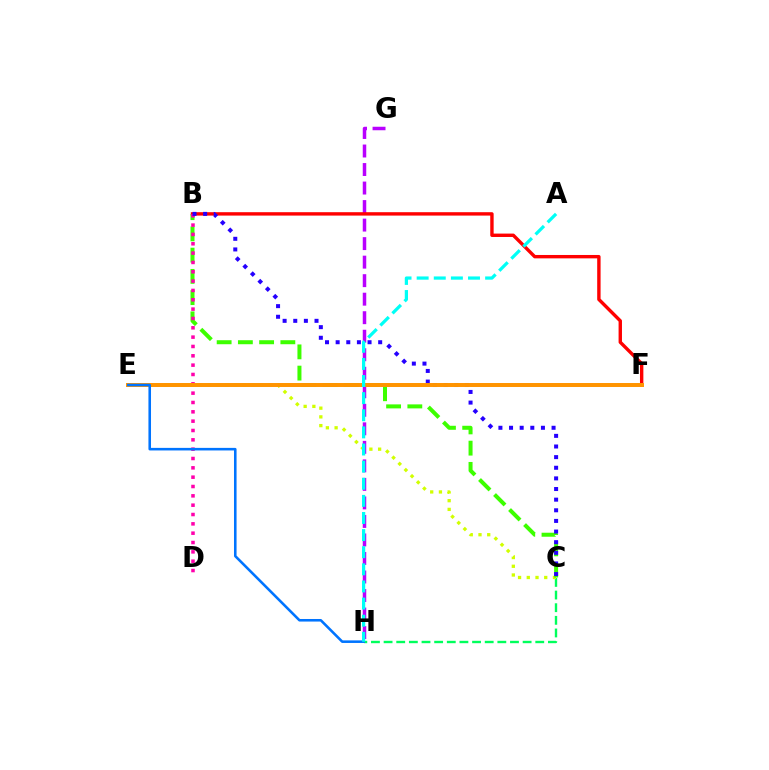{('G', 'H'): [{'color': '#b900ff', 'line_style': 'dashed', 'thickness': 2.52}], ('C', 'H'): [{'color': '#00ff5c', 'line_style': 'dashed', 'thickness': 1.72}], ('C', 'E'): [{'color': '#d1ff00', 'line_style': 'dotted', 'thickness': 2.37}], ('B', 'C'): [{'color': '#3dff00', 'line_style': 'dashed', 'thickness': 2.89}, {'color': '#2500ff', 'line_style': 'dotted', 'thickness': 2.89}], ('B', 'F'): [{'color': '#ff0000', 'line_style': 'solid', 'thickness': 2.44}], ('B', 'D'): [{'color': '#ff00ac', 'line_style': 'dotted', 'thickness': 2.54}], ('E', 'F'): [{'color': '#ff9400', 'line_style': 'solid', 'thickness': 2.86}], ('E', 'H'): [{'color': '#0074ff', 'line_style': 'solid', 'thickness': 1.85}], ('A', 'H'): [{'color': '#00fff6', 'line_style': 'dashed', 'thickness': 2.33}]}